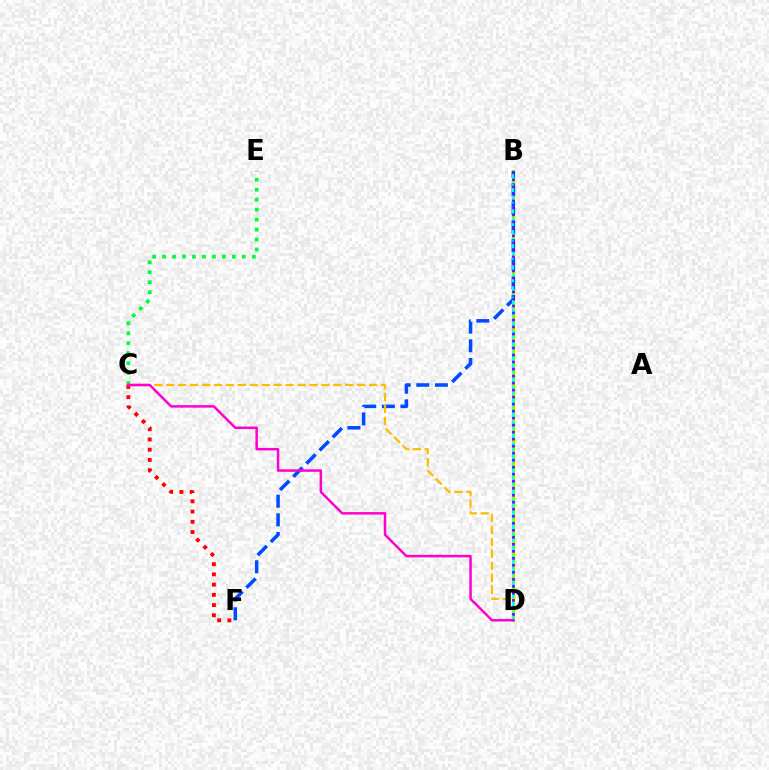{('C', 'F'): [{'color': '#ff0000', 'line_style': 'dotted', 'thickness': 2.78}], ('C', 'E'): [{'color': '#00ff39', 'line_style': 'dotted', 'thickness': 2.71}], ('B', 'D'): [{'color': '#84ff00', 'line_style': 'solid', 'thickness': 2.29}, {'color': '#00fff6', 'line_style': 'dashed', 'thickness': 1.53}, {'color': '#7200ff', 'line_style': 'dotted', 'thickness': 1.9}], ('B', 'F'): [{'color': '#004bff', 'line_style': 'dashed', 'thickness': 2.53}], ('C', 'D'): [{'color': '#ffbd00', 'line_style': 'dashed', 'thickness': 1.62}, {'color': '#ff00cf', 'line_style': 'solid', 'thickness': 1.79}]}